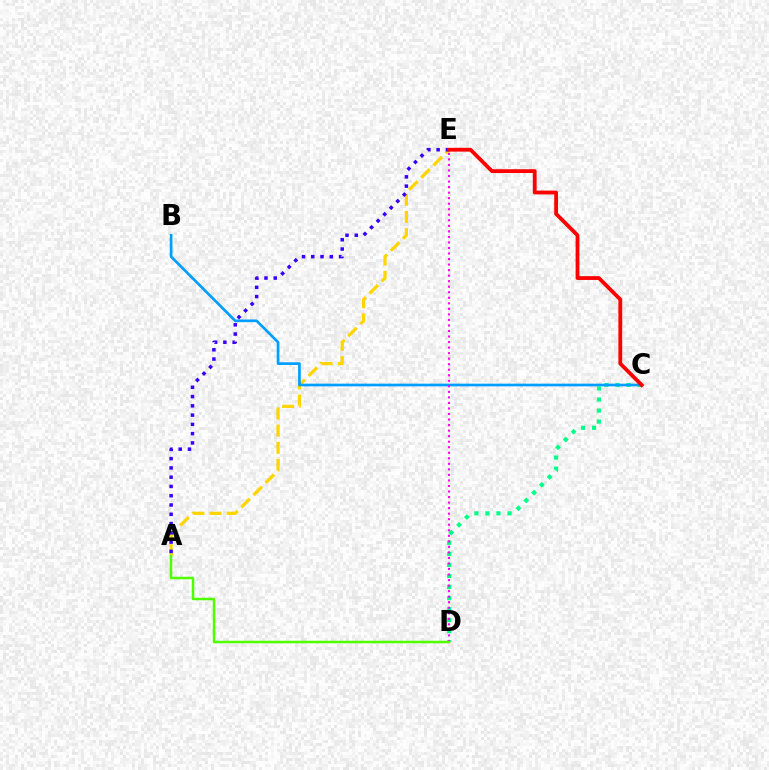{('C', 'D'): [{'color': '#00ff86', 'line_style': 'dotted', 'thickness': 3.0}], ('A', 'E'): [{'color': '#ffd500', 'line_style': 'dashed', 'thickness': 2.33}, {'color': '#3700ff', 'line_style': 'dotted', 'thickness': 2.52}], ('B', 'C'): [{'color': '#009eff', 'line_style': 'solid', 'thickness': 1.93}], ('D', 'E'): [{'color': '#ff00ed', 'line_style': 'dotted', 'thickness': 1.5}], ('A', 'D'): [{'color': '#4fff00', 'line_style': 'solid', 'thickness': 1.8}], ('C', 'E'): [{'color': '#ff0000', 'line_style': 'solid', 'thickness': 2.74}]}